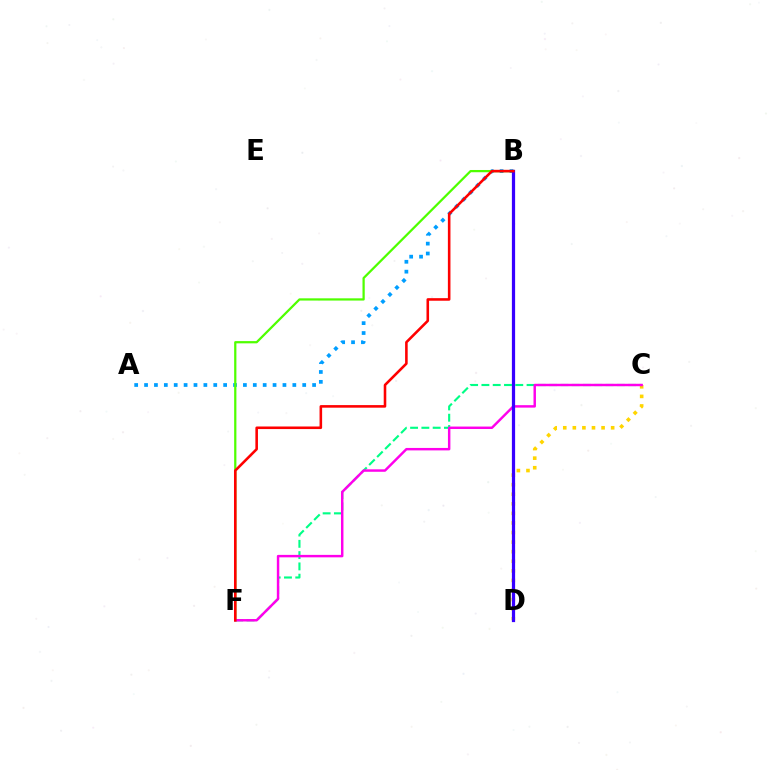{('C', 'D'): [{'color': '#ffd500', 'line_style': 'dotted', 'thickness': 2.6}], ('C', 'F'): [{'color': '#00ff86', 'line_style': 'dashed', 'thickness': 1.53}, {'color': '#ff00ed', 'line_style': 'solid', 'thickness': 1.77}], ('A', 'B'): [{'color': '#009eff', 'line_style': 'dotted', 'thickness': 2.69}], ('B', 'F'): [{'color': '#4fff00', 'line_style': 'solid', 'thickness': 1.62}, {'color': '#ff0000', 'line_style': 'solid', 'thickness': 1.86}], ('B', 'D'): [{'color': '#3700ff', 'line_style': 'solid', 'thickness': 2.32}]}